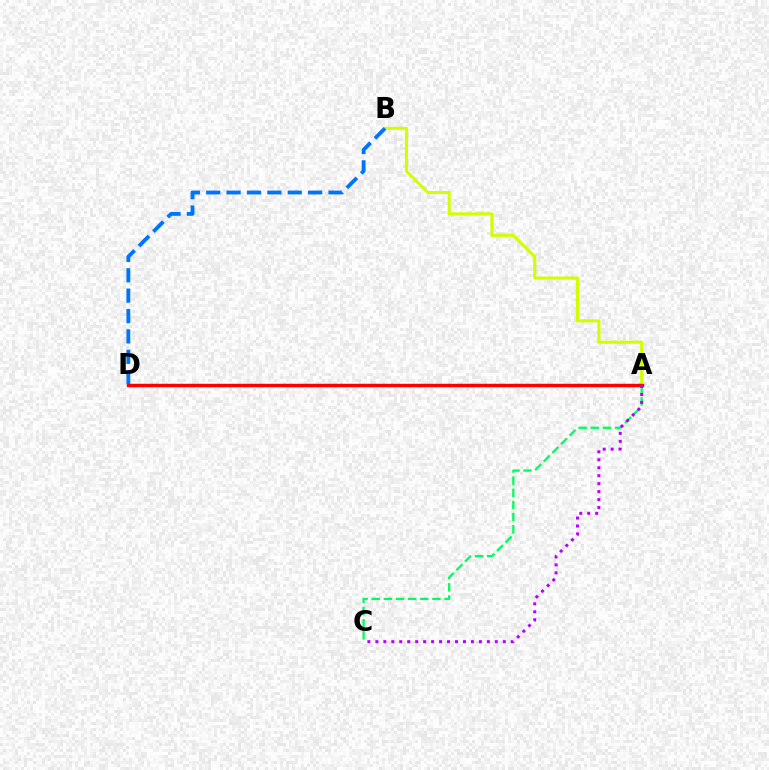{('A', 'B'): [{'color': '#d1ff00', 'line_style': 'solid', 'thickness': 2.22}], ('B', 'D'): [{'color': '#0074ff', 'line_style': 'dashed', 'thickness': 2.77}], ('A', 'C'): [{'color': '#00ff5c', 'line_style': 'dashed', 'thickness': 1.65}, {'color': '#b900ff', 'line_style': 'dotted', 'thickness': 2.16}], ('A', 'D'): [{'color': '#ff0000', 'line_style': 'solid', 'thickness': 2.47}]}